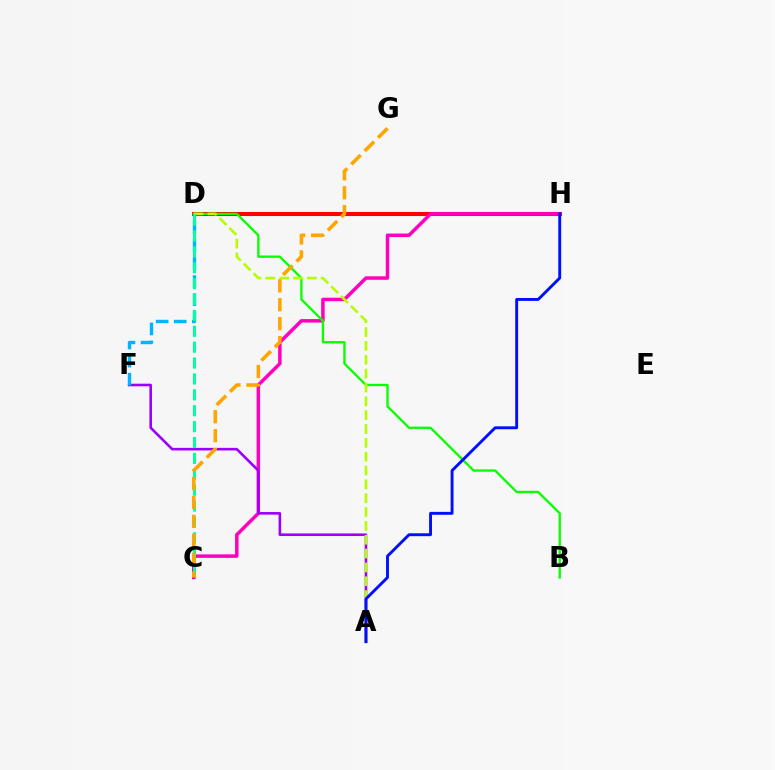{('D', 'H'): [{'color': '#ff0000', 'line_style': 'solid', 'thickness': 2.91}], ('C', 'H'): [{'color': '#ff00bd', 'line_style': 'solid', 'thickness': 2.51}], ('A', 'F'): [{'color': '#9b00ff', 'line_style': 'solid', 'thickness': 1.87}], ('B', 'D'): [{'color': '#08ff00', 'line_style': 'solid', 'thickness': 1.67}], ('A', 'D'): [{'color': '#b3ff00', 'line_style': 'dashed', 'thickness': 1.88}], ('D', 'F'): [{'color': '#00b5ff', 'line_style': 'dashed', 'thickness': 2.45}], ('A', 'H'): [{'color': '#0010ff', 'line_style': 'solid', 'thickness': 2.09}], ('C', 'D'): [{'color': '#00ff9d', 'line_style': 'dashed', 'thickness': 2.16}], ('C', 'G'): [{'color': '#ffa500', 'line_style': 'dashed', 'thickness': 2.57}]}